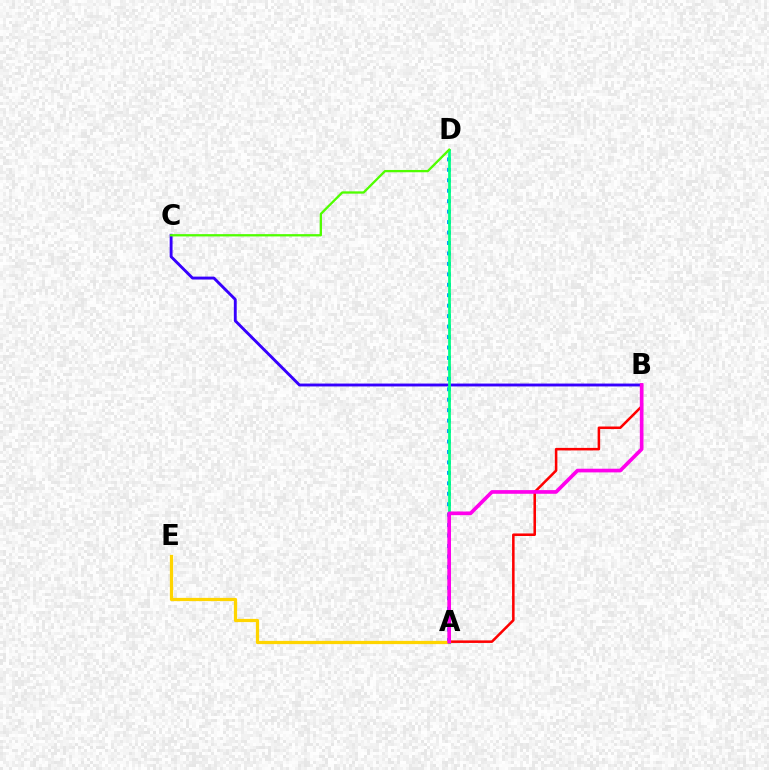{('A', 'D'): [{'color': '#009eff', 'line_style': 'dotted', 'thickness': 2.84}, {'color': '#00ff86', 'line_style': 'solid', 'thickness': 1.98}], ('B', 'C'): [{'color': '#3700ff', 'line_style': 'solid', 'thickness': 2.07}], ('A', 'B'): [{'color': '#ff0000', 'line_style': 'solid', 'thickness': 1.83}, {'color': '#ff00ed', 'line_style': 'solid', 'thickness': 2.64}], ('A', 'E'): [{'color': '#ffd500', 'line_style': 'solid', 'thickness': 2.33}], ('C', 'D'): [{'color': '#4fff00', 'line_style': 'solid', 'thickness': 1.65}]}